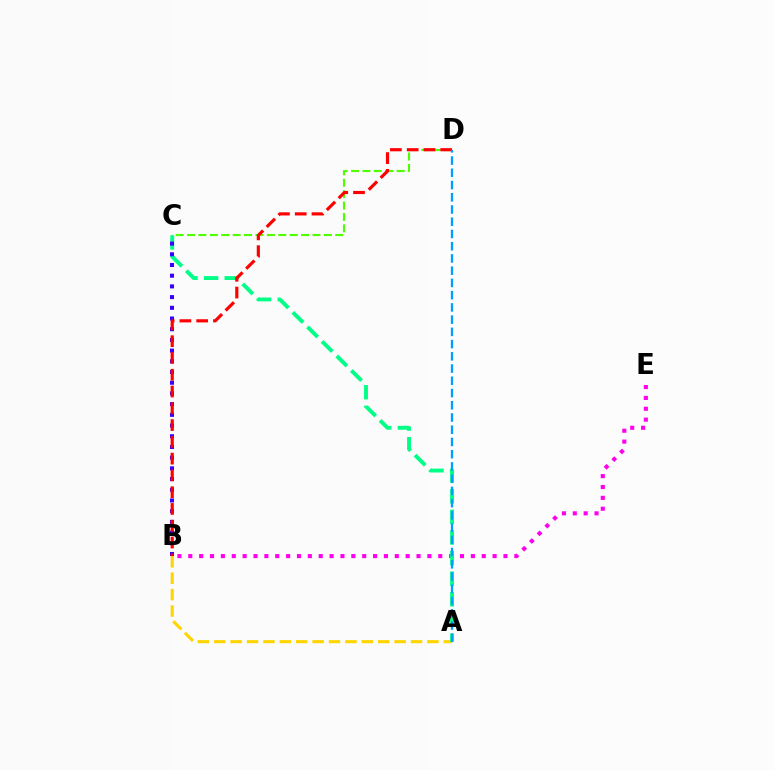{('B', 'E'): [{'color': '#ff00ed', 'line_style': 'dotted', 'thickness': 2.95}], ('C', 'D'): [{'color': '#4fff00', 'line_style': 'dashed', 'thickness': 1.55}], ('A', 'B'): [{'color': '#ffd500', 'line_style': 'dashed', 'thickness': 2.23}], ('A', 'C'): [{'color': '#00ff86', 'line_style': 'dashed', 'thickness': 2.8}], ('B', 'C'): [{'color': '#3700ff', 'line_style': 'dotted', 'thickness': 2.91}], ('B', 'D'): [{'color': '#ff0000', 'line_style': 'dashed', 'thickness': 2.28}], ('A', 'D'): [{'color': '#009eff', 'line_style': 'dashed', 'thickness': 1.66}]}